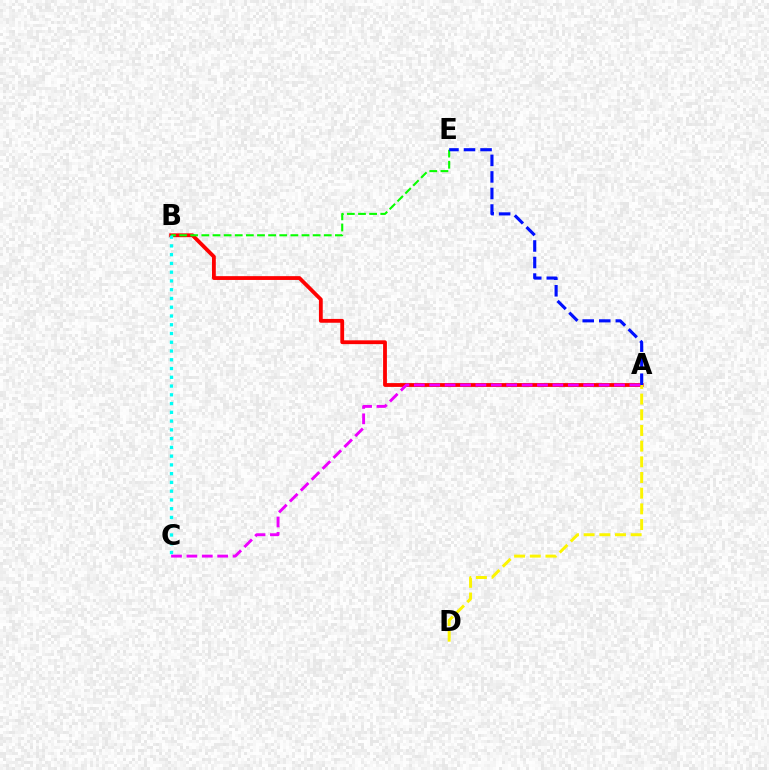{('A', 'B'): [{'color': '#ff0000', 'line_style': 'solid', 'thickness': 2.75}], ('A', 'D'): [{'color': '#fcf500', 'line_style': 'dashed', 'thickness': 2.13}], ('B', 'E'): [{'color': '#08ff00', 'line_style': 'dashed', 'thickness': 1.51}], ('A', 'E'): [{'color': '#0010ff', 'line_style': 'dashed', 'thickness': 2.25}], ('A', 'C'): [{'color': '#ee00ff', 'line_style': 'dashed', 'thickness': 2.09}], ('B', 'C'): [{'color': '#00fff6', 'line_style': 'dotted', 'thickness': 2.38}]}